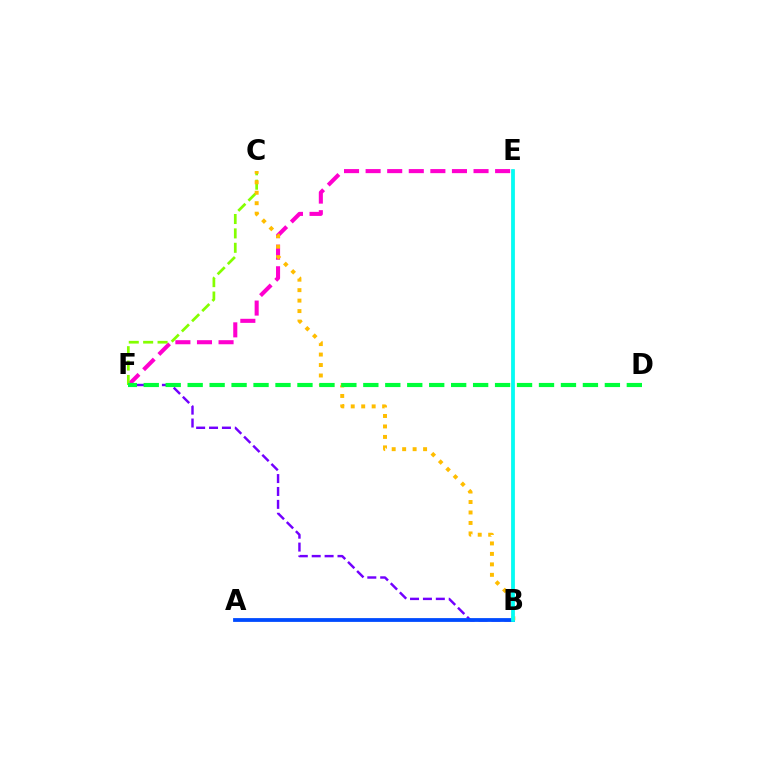{('B', 'F'): [{'color': '#7200ff', 'line_style': 'dashed', 'thickness': 1.75}], ('E', 'F'): [{'color': '#ff00cf', 'line_style': 'dashed', 'thickness': 2.93}], ('B', 'E'): [{'color': '#ff0000', 'line_style': 'solid', 'thickness': 1.77}, {'color': '#00fff6', 'line_style': 'solid', 'thickness': 2.65}], ('C', 'F'): [{'color': '#84ff00', 'line_style': 'dashed', 'thickness': 1.96}], ('A', 'B'): [{'color': '#004bff', 'line_style': 'solid', 'thickness': 2.73}], ('B', 'C'): [{'color': '#ffbd00', 'line_style': 'dotted', 'thickness': 2.84}], ('D', 'F'): [{'color': '#00ff39', 'line_style': 'dashed', 'thickness': 2.98}]}